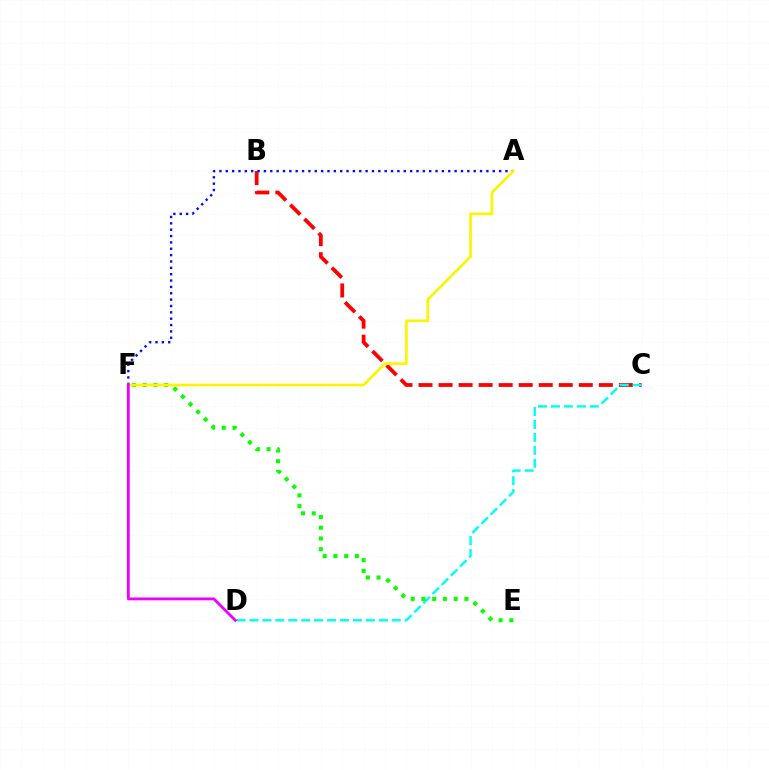{('B', 'C'): [{'color': '#ff0000', 'line_style': 'dashed', 'thickness': 2.72}], ('C', 'D'): [{'color': '#00fff6', 'line_style': 'dashed', 'thickness': 1.76}], ('A', 'F'): [{'color': '#0010ff', 'line_style': 'dotted', 'thickness': 1.73}, {'color': '#fcf500', 'line_style': 'solid', 'thickness': 1.94}], ('E', 'F'): [{'color': '#08ff00', 'line_style': 'dotted', 'thickness': 2.92}], ('D', 'F'): [{'color': '#ee00ff', 'line_style': 'solid', 'thickness': 2.04}]}